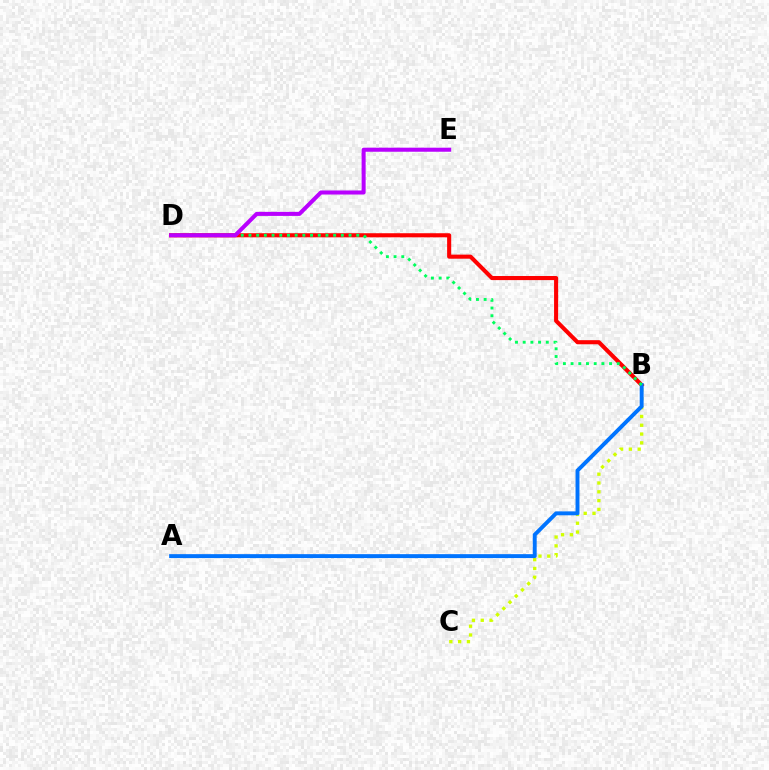{('B', 'C'): [{'color': '#d1ff00', 'line_style': 'dotted', 'thickness': 2.39}], ('B', 'D'): [{'color': '#ff0000', 'line_style': 'solid', 'thickness': 2.95}, {'color': '#00ff5c', 'line_style': 'dotted', 'thickness': 2.09}], ('A', 'B'): [{'color': '#0074ff', 'line_style': 'solid', 'thickness': 2.82}], ('D', 'E'): [{'color': '#b900ff', 'line_style': 'solid', 'thickness': 2.91}]}